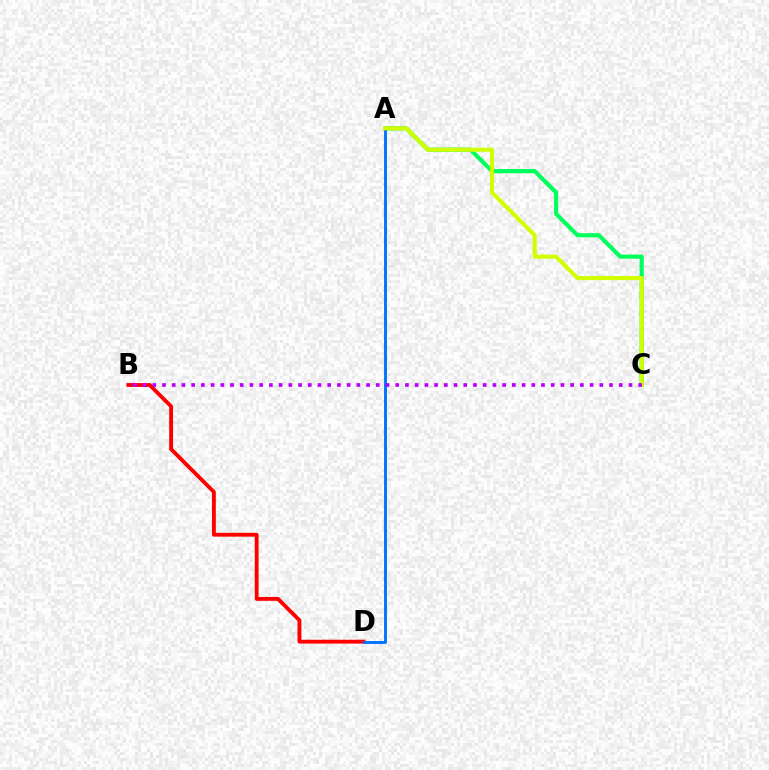{('B', 'D'): [{'color': '#ff0000', 'line_style': 'solid', 'thickness': 2.77}], ('A', 'C'): [{'color': '#00ff5c', 'line_style': 'solid', 'thickness': 2.97}, {'color': '#d1ff00', 'line_style': 'solid', 'thickness': 2.92}], ('A', 'D'): [{'color': '#0074ff', 'line_style': 'solid', 'thickness': 2.09}], ('B', 'C'): [{'color': '#b900ff', 'line_style': 'dotted', 'thickness': 2.64}]}